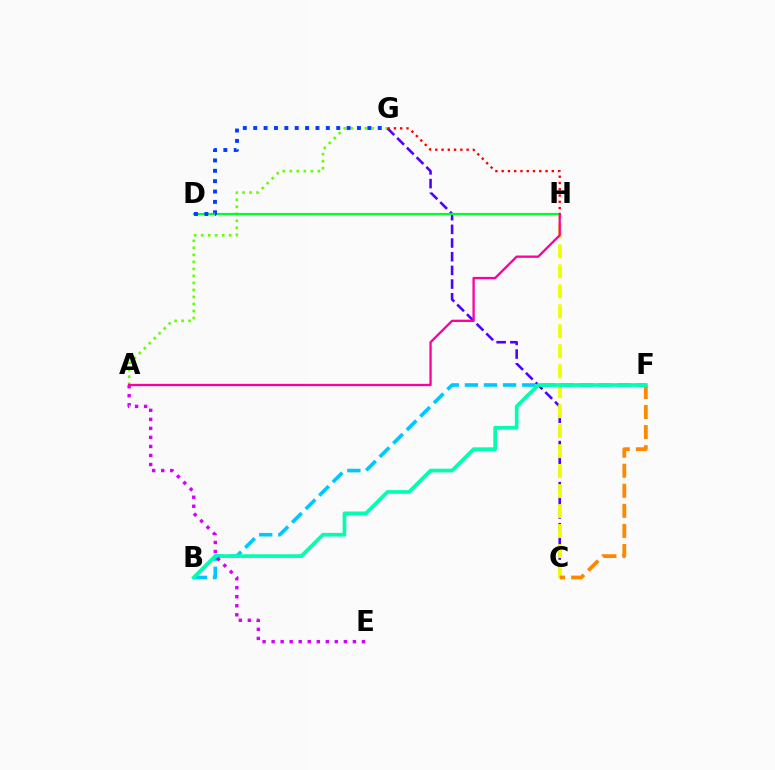{('A', 'G'): [{'color': '#66ff00', 'line_style': 'dotted', 'thickness': 1.9}], ('C', 'G'): [{'color': '#4f00ff', 'line_style': 'dashed', 'thickness': 1.86}], ('C', 'H'): [{'color': '#eeff00', 'line_style': 'dashed', 'thickness': 2.71}], ('G', 'H'): [{'color': '#ff0000', 'line_style': 'dotted', 'thickness': 1.7}], ('D', 'H'): [{'color': '#00ff27', 'line_style': 'solid', 'thickness': 1.56}], ('C', 'F'): [{'color': '#ff8800', 'line_style': 'dashed', 'thickness': 2.72}], ('D', 'G'): [{'color': '#003fff', 'line_style': 'dotted', 'thickness': 2.82}], ('B', 'F'): [{'color': '#00c7ff', 'line_style': 'dashed', 'thickness': 2.59}, {'color': '#00ffaf', 'line_style': 'solid', 'thickness': 2.66}], ('A', 'E'): [{'color': '#d600ff', 'line_style': 'dotted', 'thickness': 2.45}], ('A', 'H'): [{'color': '#ff00a0', 'line_style': 'solid', 'thickness': 1.67}]}